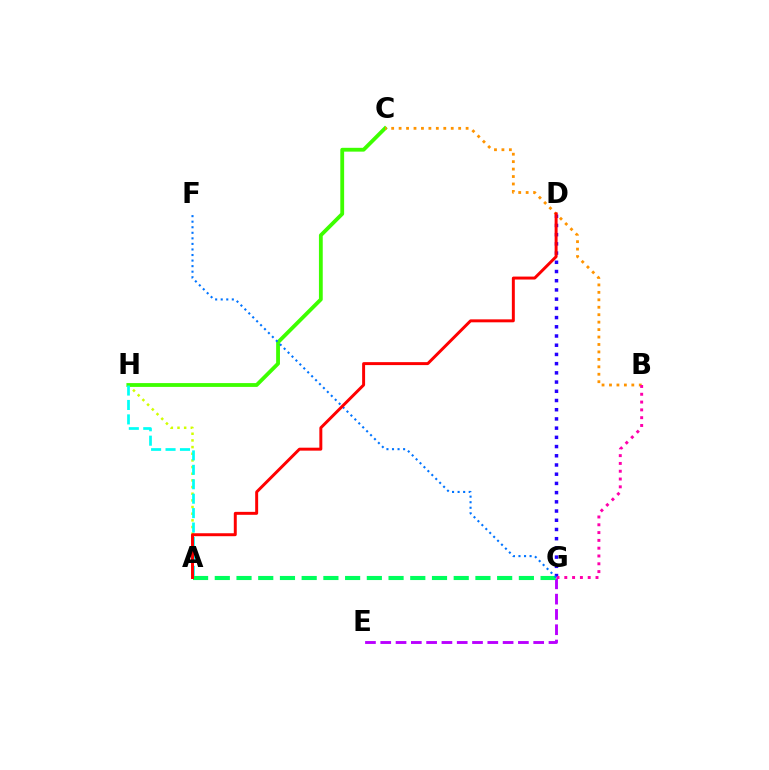{('A', 'H'): [{'color': '#d1ff00', 'line_style': 'dotted', 'thickness': 1.81}, {'color': '#00fff6', 'line_style': 'dashed', 'thickness': 1.96}], ('C', 'H'): [{'color': '#3dff00', 'line_style': 'solid', 'thickness': 2.74}], ('D', 'G'): [{'color': '#2500ff', 'line_style': 'dotted', 'thickness': 2.5}], ('B', 'C'): [{'color': '#ff9400', 'line_style': 'dotted', 'thickness': 2.02}], ('B', 'G'): [{'color': '#ff00ac', 'line_style': 'dotted', 'thickness': 2.12}], ('E', 'G'): [{'color': '#b900ff', 'line_style': 'dashed', 'thickness': 2.08}], ('A', 'G'): [{'color': '#00ff5c', 'line_style': 'dashed', 'thickness': 2.95}], ('F', 'G'): [{'color': '#0074ff', 'line_style': 'dotted', 'thickness': 1.51}], ('A', 'D'): [{'color': '#ff0000', 'line_style': 'solid', 'thickness': 2.13}]}